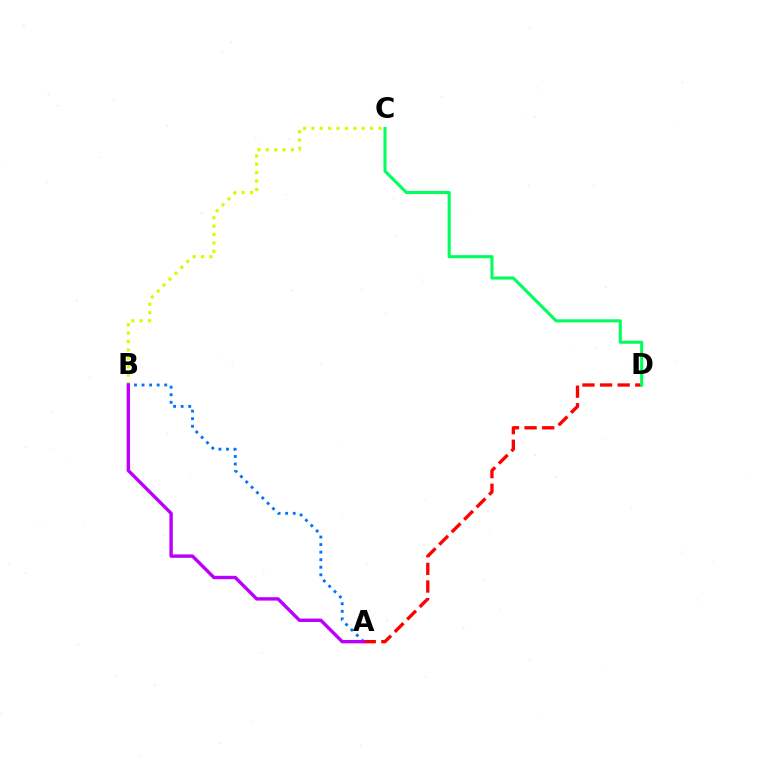{('A', 'D'): [{'color': '#ff0000', 'line_style': 'dashed', 'thickness': 2.39}], ('B', 'C'): [{'color': '#d1ff00', 'line_style': 'dotted', 'thickness': 2.28}], ('C', 'D'): [{'color': '#00ff5c', 'line_style': 'solid', 'thickness': 2.21}], ('A', 'B'): [{'color': '#0074ff', 'line_style': 'dotted', 'thickness': 2.05}, {'color': '#b900ff', 'line_style': 'solid', 'thickness': 2.44}]}